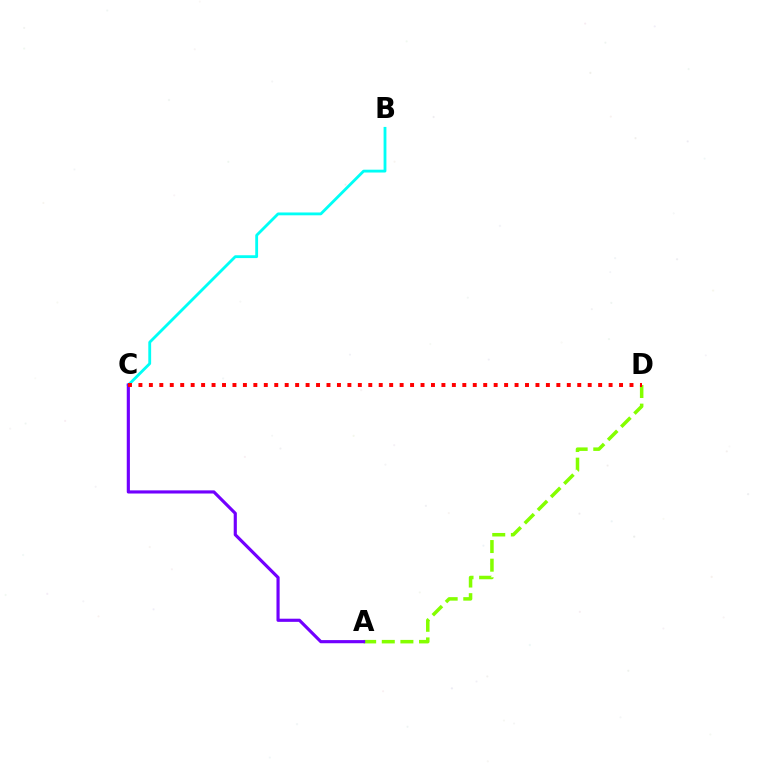{('A', 'D'): [{'color': '#84ff00', 'line_style': 'dashed', 'thickness': 2.53}], ('B', 'C'): [{'color': '#00fff6', 'line_style': 'solid', 'thickness': 2.04}], ('A', 'C'): [{'color': '#7200ff', 'line_style': 'solid', 'thickness': 2.27}], ('C', 'D'): [{'color': '#ff0000', 'line_style': 'dotted', 'thickness': 2.84}]}